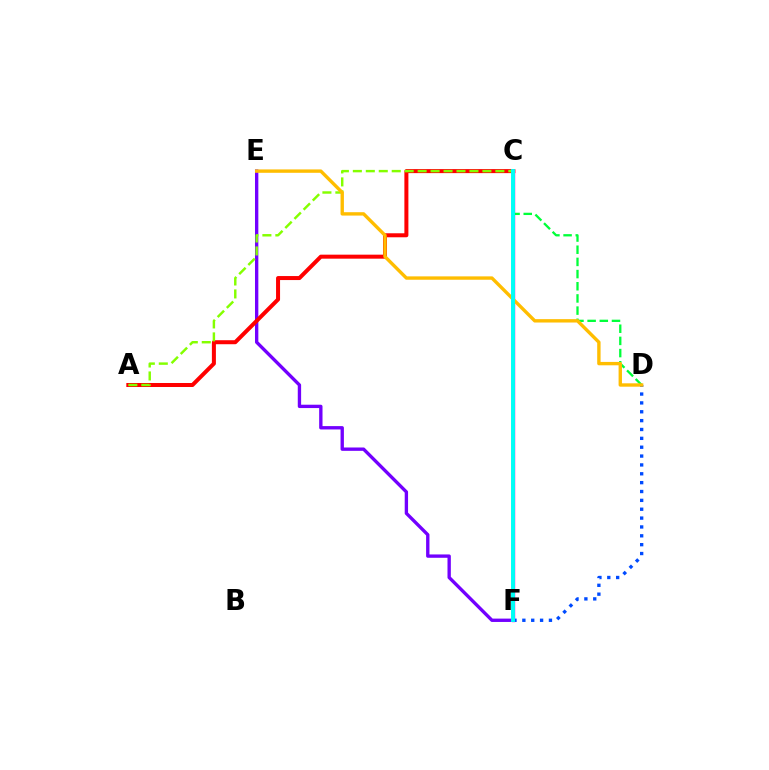{('C', 'F'): [{'color': '#ff00cf', 'line_style': 'solid', 'thickness': 2.46}, {'color': '#00fff6', 'line_style': 'solid', 'thickness': 2.82}], ('E', 'F'): [{'color': '#7200ff', 'line_style': 'solid', 'thickness': 2.41}], ('A', 'C'): [{'color': '#ff0000', 'line_style': 'solid', 'thickness': 2.89}, {'color': '#84ff00', 'line_style': 'dashed', 'thickness': 1.76}], ('C', 'D'): [{'color': '#00ff39', 'line_style': 'dashed', 'thickness': 1.65}], ('D', 'F'): [{'color': '#004bff', 'line_style': 'dotted', 'thickness': 2.41}], ('D', 'E'): [{'color': '#ffbd00', 'line_style': 'solid', 'thickness': 2.43}]}